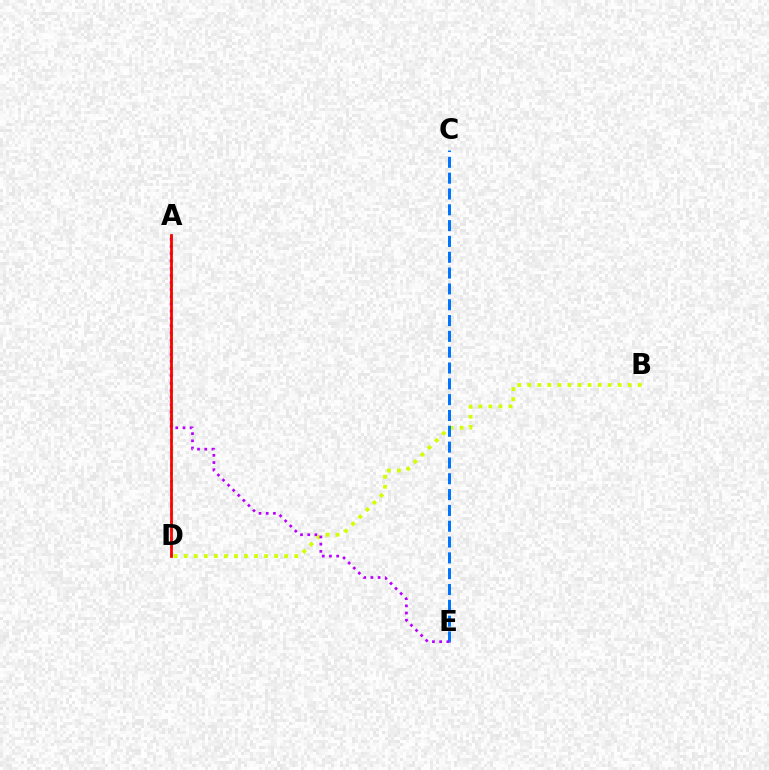{('B', 'D'): [{'color': '#d1ff00', 'line_style': 'dotted', 'thickness': 2.73}], ('A', 'D'): [{'color': '#00ff5c', 'line_style': 'dotted', 'thickness': 2.22}, {'color': '#ff0000', 'line_style': 'solid', 'thickness': 1.99}], ('C', 'E'): [{'color': '#0074ff', 'line_style': 'dashed', 'thickness': 2.15}], ('A', 'E'): [{'color': '#b900ff', 'line_style': 'dotted', 'thickness': 1.95}]}